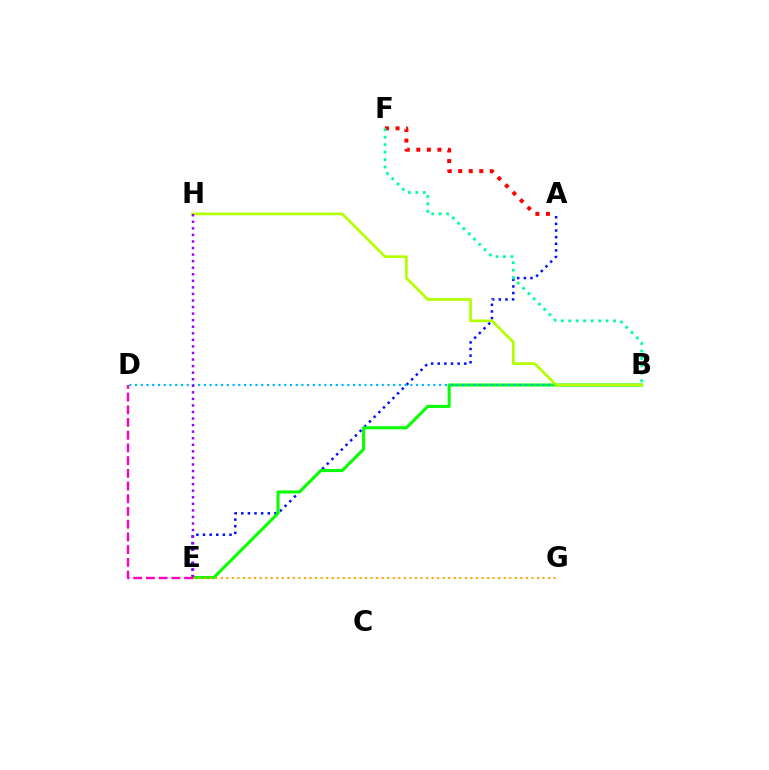{('A', 'E'): [{'color': '#0010ff', 'line_style': 'dotted', 'thickness': 1.8}], ('B', 'E'): [{'color': '#08ff00', 'line_style': 'solid', 'thickness': 2.2}], ('B', 'D'): [{'color': '#00b5ff', 'line_style': 'dotted', 'thickness': 1.56}], ('D', 'E'): [{'color': '#ff00bd', 'line_style': 'dashed', 'thickness': 1.73}], ('A', 'F'): [{'color': '#ff0000', 'line_style': 'dotted', 'thickness': 2.86}], ('B', 'H'): [{'color': '#b3ff00', 'line_style': 'solid', 'thickness': 1.95}], ('B', 'F'): [{'color': '#00ff9d', 'line_style': 'dotted', 'thickness': 2.03}], ('E', 'G'): [{'color': '#ffa500', 'line_style': 'dotted', 'thickness': 1.51}], ('E', 'H'): [{'color': '#9b00ff', 'line_style': 'dotted', 'thickness': 1.78}]}